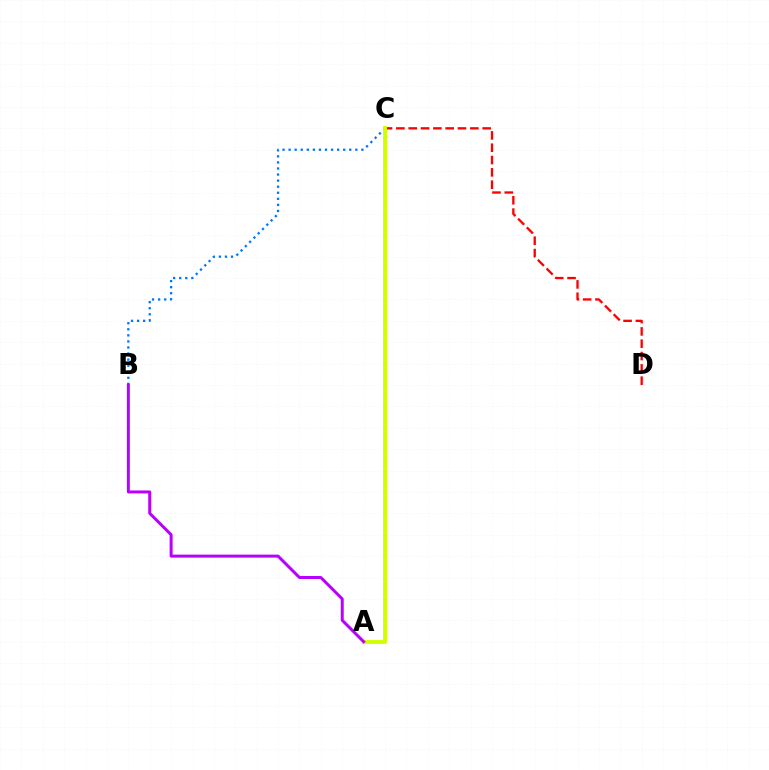{('B', 'C'): [{'color': '#0074ff', 'line_style': 'dotted', 'thickness': 1.65}], ('A', 'C'): [{'color': '#00ff5c', 'line_style': 'dashed', 'thickness': 1.58}, {'color': '#d1ff00', 'line_style': 'solid', 'thickness': 2.8}], ('C', 'D'): [{'color': '#ff0000', 'line_style': 'dashed', 'thickness': 1.67}], ('A', 'B'): [{'color': '#b900ff', 'line_style': 'solid', 'thickness': 2.15}]}